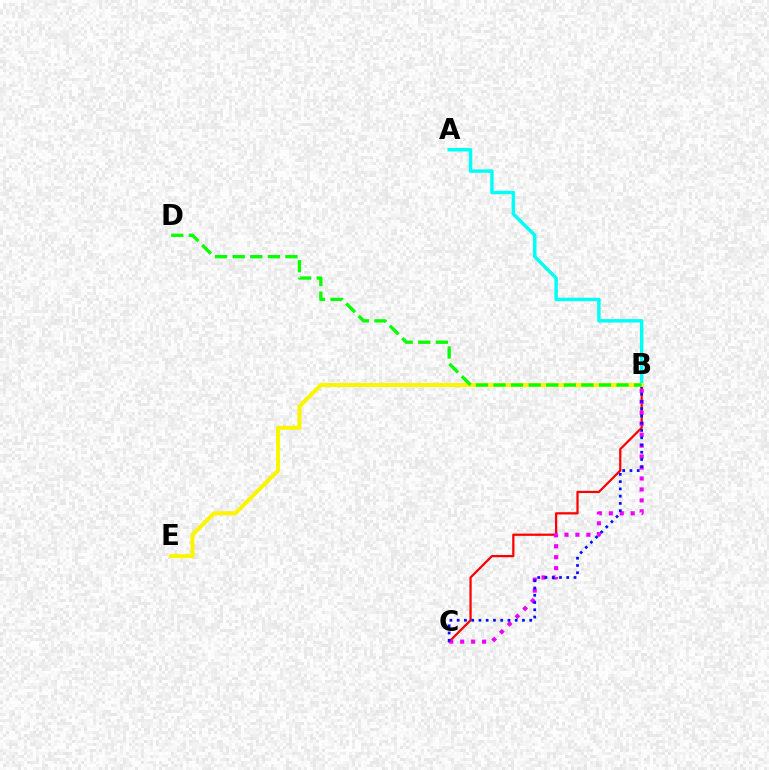{('A', 'B'): [{'color': '#00fff6', 'line_style': 'solid', 'thickness': 2.48}], ('B', 'C'): [{'color': '#ff0000', 'line_style': 'solid', 'thickness': 1.62}, {'color': '#ee00ff', 'line_style': 'dotted', 'thickness': 2.98}, {'color': '#0010ff', 'line_style': 'dotted', 'thickness': 1.97}], ('B', 'E'): [{'color': '#fcf500', 'line_style': 'solid', 'thickness': 2.92}], ('B', 'D'): [{'color': '#08ff00', 'line_style': 'dashed', 'thickness': 2.39}]}